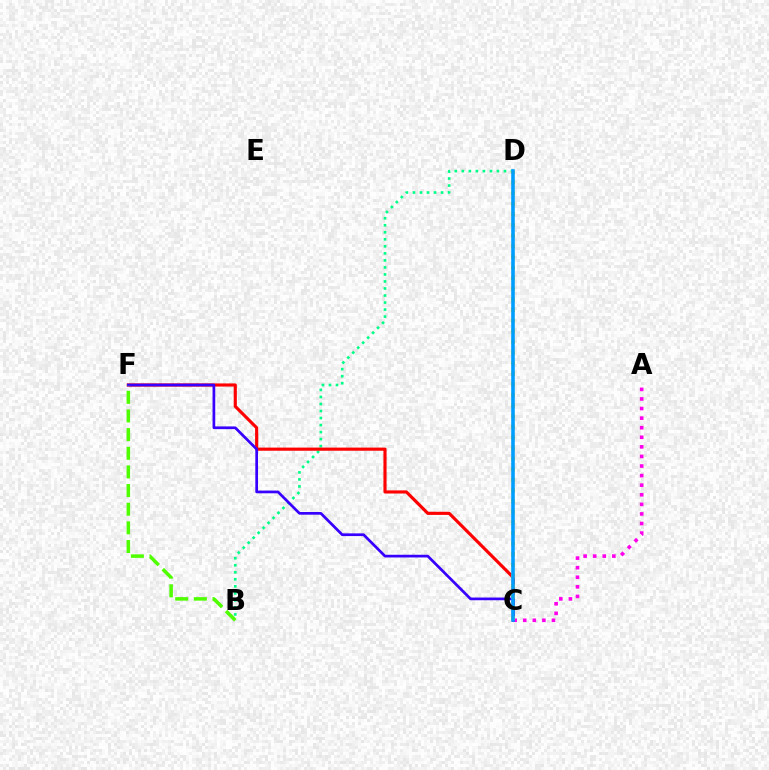{('B', 'D'): [{'color': '#00ff86', 'line_style': 'dotted', 'thickness': 1.91}], ('C', 'F'): [{'color': '#ff0000', 'line_style': 'solid', 'thickness': 2.26}, {'color': '#3700ff', 'line_style': 'solid', 'thickness': 1.95}], ('A', 'C'): [{'color': '#ff00ed', 'line_style': 'dotted', 'thickness': 2.6}], ('B', 'F'): [{'color': '#4fff00', 'line_style': 'dashed', 'thickness': 2.53}], ('C', 'D'): [{'color': '#ffd500', 'line_style': 'dotted', 'thickness': 2.89}, {'color': '#009eff', 'line_style': 'solid', 'thickness': 2.58}]}